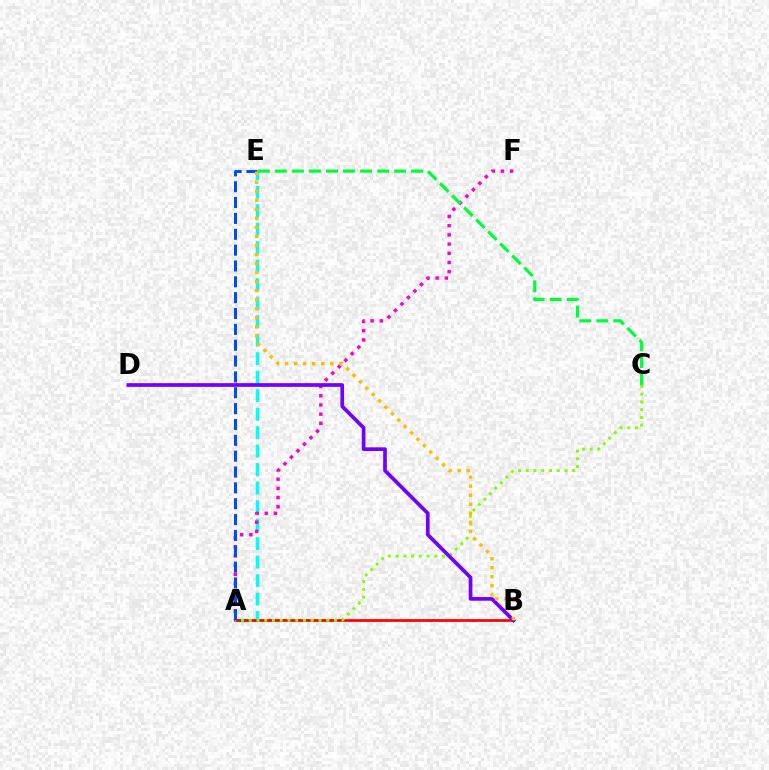{('A', 'E'): [{'color': '#00fff6', 'line_style': 'dashed', 'thickness': 2.51}, {'color': '#004bff', 'line_style': 'dashed', 'thickness': 2.15}], ('A', 'F'): [{'color': '#ff00cf', 'line_style': 'dotted', 'thickness': 2.5}], ('A', 'B'): [{'color': '#ff0000', 'line_style': 'solid', 'thickness': 1.96}], ('A', 'C'): [{'color': '#84ff00', 'line_style': 'dotted', 'thickness': 2.1}], ('C', 'E'): [{'color': '#00ff39', 'line_style': 'dashed', 'thickness': 2.31}], ('B', 'D'): [{'color': '#7200ff', 'line_style': 'solid', 'thickness': 2.66}], ('B', 'E'): [{'color': '#ffbd00', 'line_style': 'dotted', 'thickness': 2.45}]}